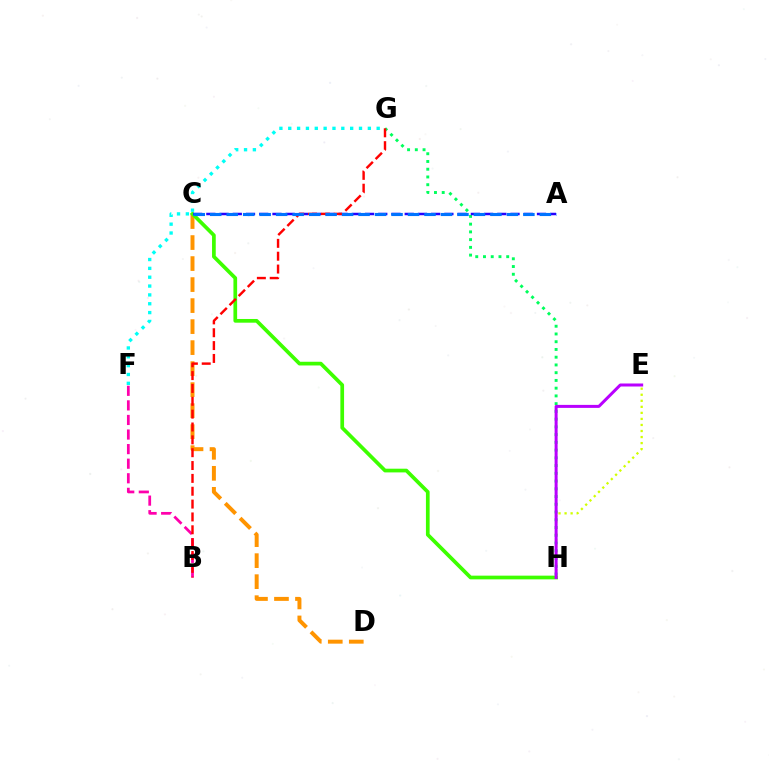{('C', 'D'): [{'color': '#ff9400', 'line_style': 'dashed', 'thickness': 2.85}], ('B', 'F'): [{'color': '#ff00ac', 'line_style': 'dashed', 'thickness': 1.98}], ('G', 'H'): [{'color': '#00ff5c', 'line_style': 'dotted', 'thickness': 2.1}], ('C', 'H'): [{'color': '#3dff00', 'line_style': 'solid', 'thickness': 2.67}], ('A', 'C'): [{'color': '#2500ff', 'line_style': 'dashed', 'thickness': 1.8}, {'color': '#0074ff', 'line_style': 'dashed', 'thickness': 2.24}], ('B', 'G'): [{'color': '#ff0000', 'line_style': 'dashed', 'thickness': 1.75}], ('E', 'H'): [{'color': '#d1ff00', 'line_style': 'dotted', 'thickness': 1.64}, {'color': '#b900ff', 'line_style': 'solid', 'thickness': 2.16}], ('F', 'G'): [{'color': '#00fff6', 'line_style': 'dotted', 'thickness': 2.4}]}